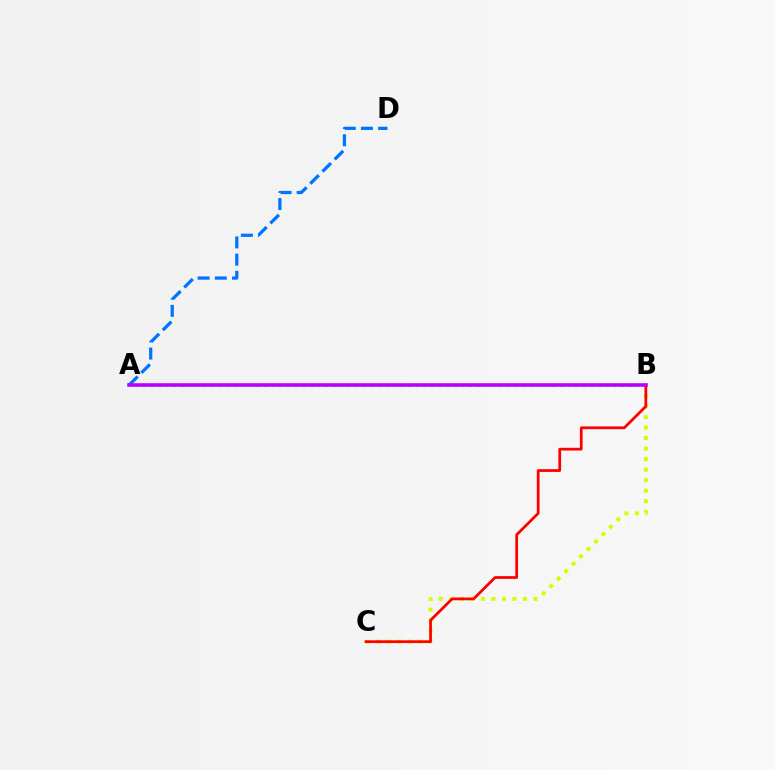{('A', 'B'): [{'color': '#00ff5c', 'line_style': 'dotted', 'thickness': 2.06}, {'color': '#b900ff', 'line_style': 'solid', 'thickness': 2.56}], ('B', 'C'): [{'color': '#d1ff00', 'line_style': 'dotted', 'thickness': 2.86}, {'color': '#ff0000', 'line_style': 'solid', 'thickness': 1.97}], ('A', 'D'): [{'color': '#0074ff', 'line_style': 'dashed', 'thickness': 2.34}]}